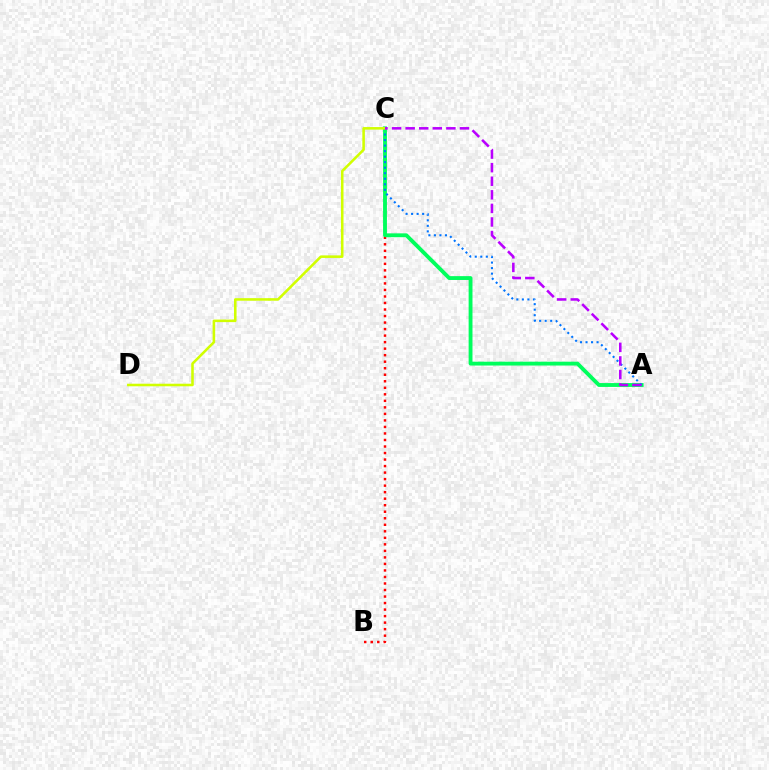{('B', 'C'): [{'color': '#ff0000', 'line_style': 'dotted', 'thickness': 1.77}], ('A', 'C'): [{'color': '#00ff5c', 'line_style': 'solid', 'thickness': 2.77}, {'color': '#0074ff', 'line_style': 'dotted', 'thickness': 1.5}, {'color': '#b900ff', 'line_style': 'dashed', 'thickness': 1.84}], ('C', 'D'): [{'color': '#d1ff00', 'line_style': 'solid', 'thickness': 1.85}]}